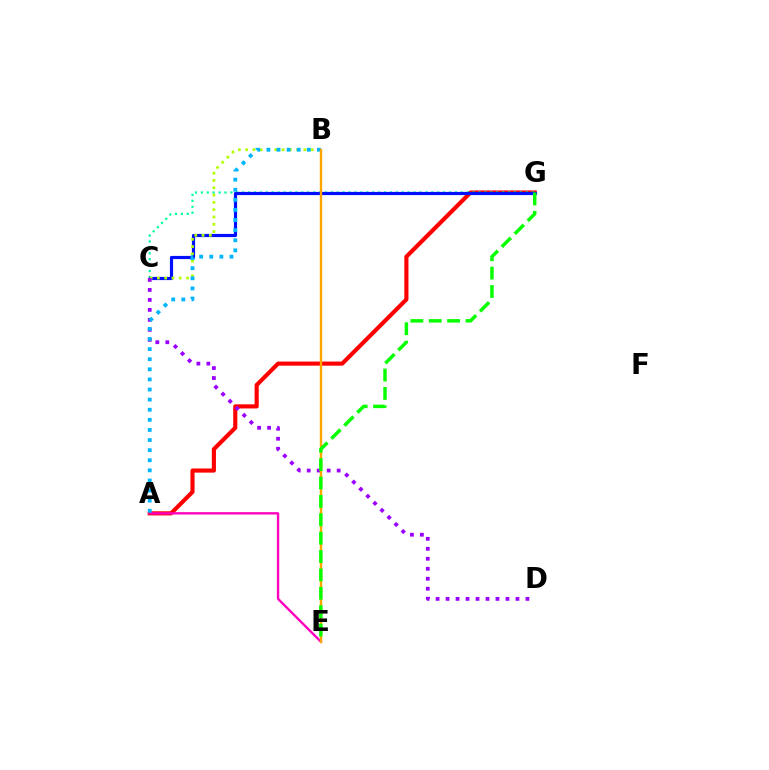{('A', 'G'): [{'color': '#ff0000', 'line_style': 'solid', 'thickness': 2.97}], ('C', 'G'): [{'color': '#00ff9d', 'line_style': 'dotted', 'thickness': 1.61}, {'color': '#0010ff', 'line_style': 'solid', 'thickness': 2.29}], ('A', 'E'): [{'color': '#ff00bd', 'line_style': 'solid', 'thickness': 1.7}], ('B', 'C'): [{'color': '#b3ff00', 'line_style': 'dotted', 'thickness': 1.98}], ('C', 'D'): [{'color': '#9b00ff', 'line_style': 'dotted', 'thickness': 2.71}], ('A', 'B'): [{'color': '#00b5ff', 'line_style': 'dotted', 'thickness': 2.75}], ('B', 'E'): [{'color': '#ffa500', 'line_style': 'solid', 'thickness': 1.72}], ('E', 'G'): [{'color': '#08ff00', 'line_style': 'dashed', 'thickness': 2.5}]}